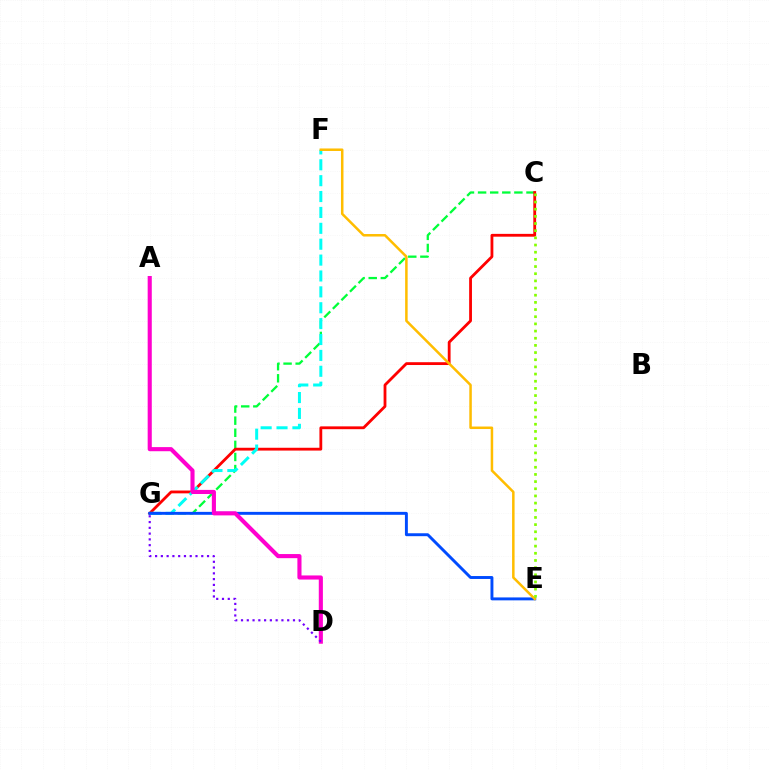{('C', 'G'): [{'color': '#00ff39', 'line_style': 'dashed', 'thickness': 1.64}, {'color': '#ff0000', 'line_style': 'solid', 'thickness': 2.03}], ('F', 'G'): [{'color': '#00fff6', 'line_style': 'dashed', 'thickness': 2.16}], ('E', 'G'): [{'color': '#004bff', 'line_style': 'solid', 'thickness': 2.11}], ('E', 'F'): [{'color': '#ffbd00', 'line_style': 'solid', 'thickness': 1.81}], ('A', 'D'): [{'color': '#ff00cf', 'line_style': 'solid', 'thickness': 2.96}], ('D', 'G'): [{'color': '#7200ff', 'line_style': 'dotted', 'thickness': 1.57}], ('C', 'E'): [{'color': '#84ff00', 'line_style': 'dotted', 'thickness': 1.95}]}